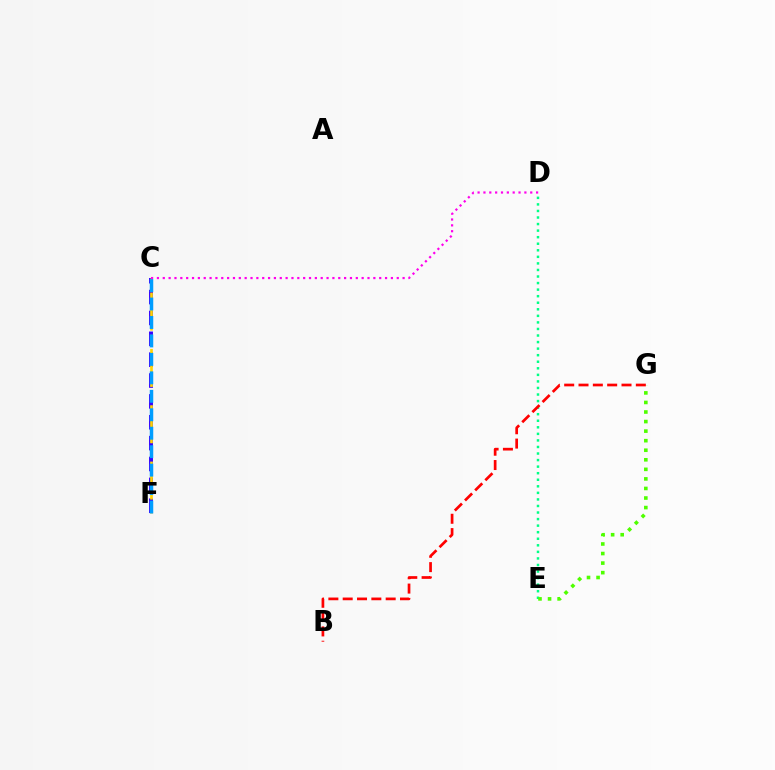{('C', 'F'): [{'color': '#3700ff', 'line_style': 'dashed', 'thickness': 2.83}, {'color': '#ffd500', 'line_style': 'dashed', 'thickness': 1.91}, {'color': '#009eff', 'line_style': 'dashed', 'thickness': 2.51}], ('C', 'D'): [{'color': '#ff00ed', 'line_style': 'dotted', 'thickness': 1.59}], ('D', 'E'): [{'color': '#00ff86', 'line_style': 'dotted', 'thickness': 1.78}], ('E', 'G'): [{'color': '#4fff00', 'line_style': 'dotted', 'thickness': 2.6}], ('B', 'G'): [{'color': '#ff0000', 'line_style': 'dashed', 'thickness': 1.95}]}